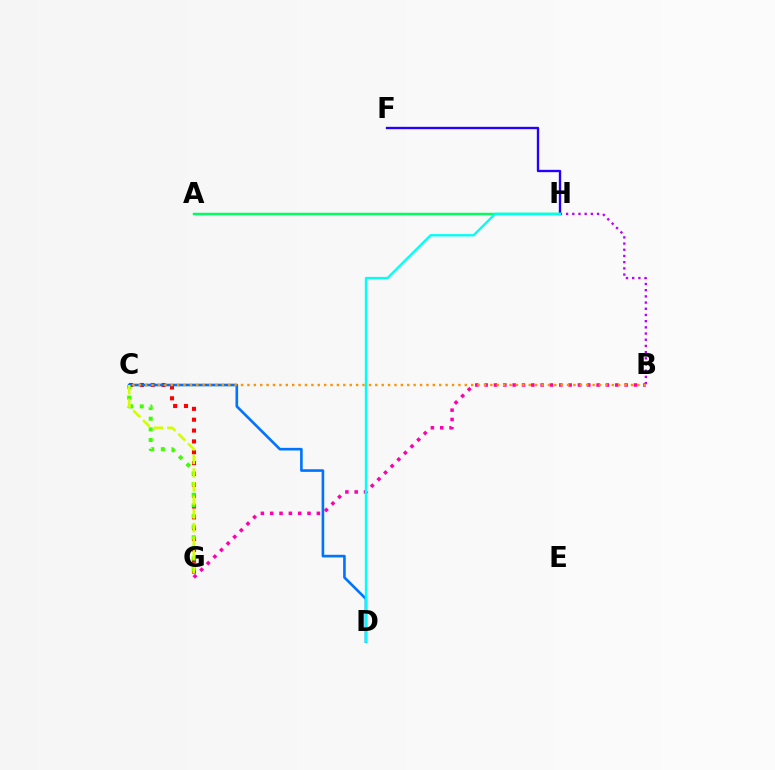{('F', 'H'): [{'color': '#2500ff', 'line_style': 'solid', 'thickness': 1.69}], ('C', 'G'): [{'color': '#ff0000', 'line_style': 'dotted', 'thickness': 2.95}, {'color': '#3dff00', 'line_style': 'dotted', 'thickness': 2.89}, {'color': '#d1ff00', 'line_style': 'dashed', 'thickness': 1.85}], ('B', 'G'): [{'color': '#ff00ac', 'line_style': 'dotted', 'thickness': 2.54}], ('B', 'H'): [{'color': '#b900ff', 'line_style': 'dotted', 'thickness': 1.68}], ('C', 'D'): [{'color': '#0074ff', 'line_style': 'solid', 'thickness': 1.89}], ('A', 'H'): [{'color': '#00ff5c', 'line_style': 'solid', 'thickness': 1.78}], ('B', 'C'): [{'color': '#ff9400', 'line_style': 'dotted', 'thickness': 1.74}], ('D', 'H'): [{'color': '#00fff6', 'line_style': 'solid', 'thickness': 1.68}]}